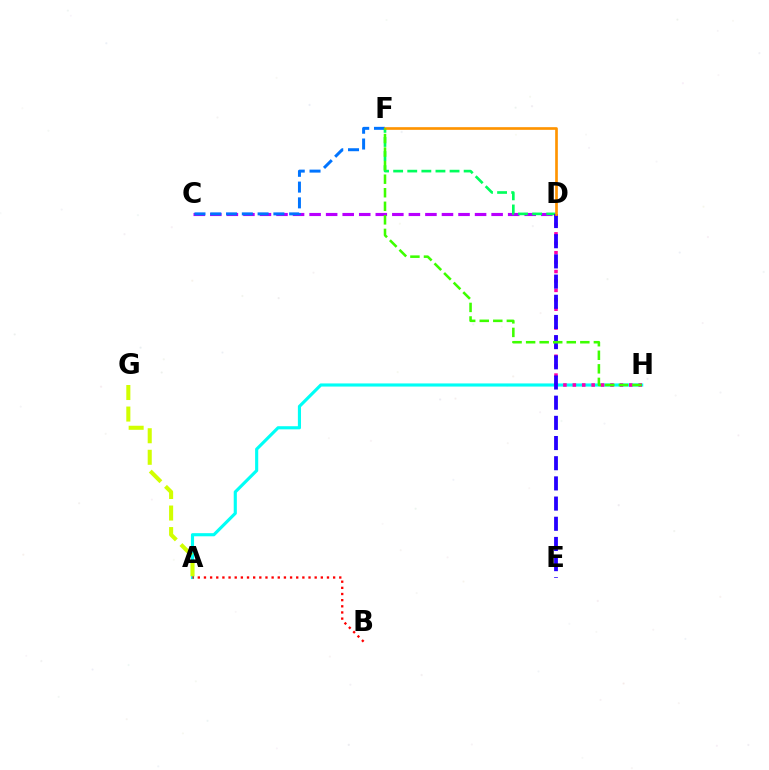{('A', 'H'): [{'color': '#00fff6', 'line_style': 'solid', 'thickness': 2.25}], ('C', 'D'): [{'color': '#b900ff', 'line_style': 'dashed', 'thickness': 2.25}], ('D', 'F'): [{'color': '#00ff5c', 'line_style': 'dashed', 'thickness': 1.92}, {'color': '#ff9400', 'line_style': 'solid', 'thickness': 1.93}], ('D', 'H'): [{'color': '#ff00ac', 'line_style': 'dotted', 'thickness': 2.56}], ('D', 'E'): [{'color': '#2500ff', 'line_style': 'dashed', 'thickness': 2.74}], ('A', 'G'): [{'color': '#d1ff00', 'line_style': 'dashed', 'thickness': 2.93}], ('C', 'F'): [{'color': '#0074ff', 'line_style': 'dashed', 'thickness': 2.14}], ('F', 'H'): [{'color': '#3dff00', 'line_style': 'dashed', 'thickness': 1.84}], ('A', 'B'): [{'color': '#ff0000', 'line_style': 'dotted', 'thickness': 1.67}]}